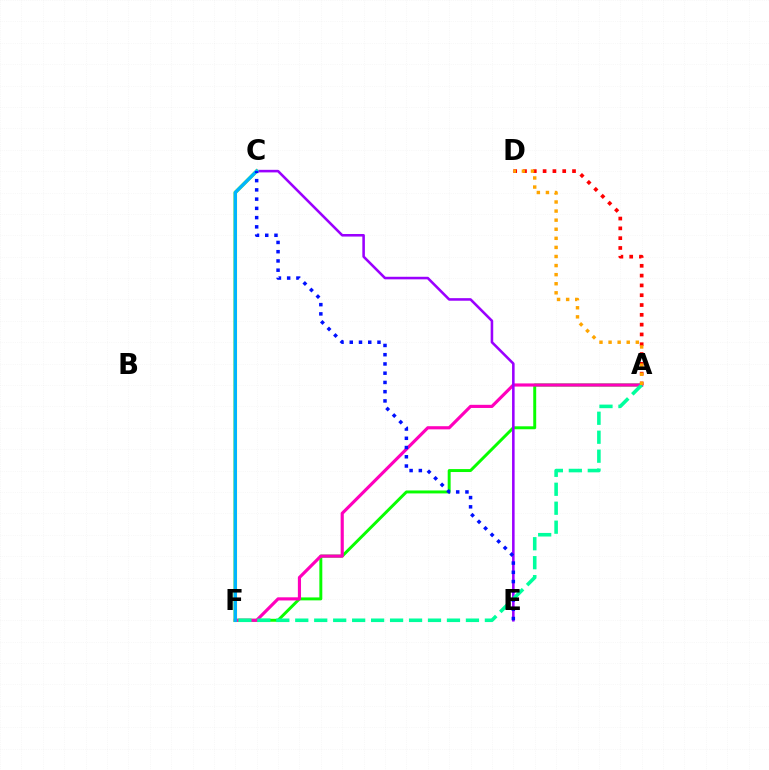{('A', 'F'): [{'color': '#08ff00', 'line_style': 'solid', 'thickness': 2.12}, {'color': '#ff00bd', 'line_style': 'solid', 'thickness': 2.27}, {'color': '#00ff9d', 'line_style': 'dashed', 'thickness': 2.58}], ('A', 'D'): [{'color': '#ff0000', 'line_style': 'dotted', 'thickness': 2.66}, {'color': '#ffa500', 'line_style': 'dotted', 'thickness': 2.47}], ('C', 'E'): [{'color': '#9b00ff', 'line_style': 'solid', 'thickness': 1.85}, {'color': '#0010ff', 'line_style': 'dotted', 'thickness': 2.51}], ('C', 'F'): [{'color': '#b3ff00', 'line_style': 'solid', 'thickness': 2.59}, {'color': '#00b5ff', 'line_style': 'solid', 'thickness': 2.45}]}